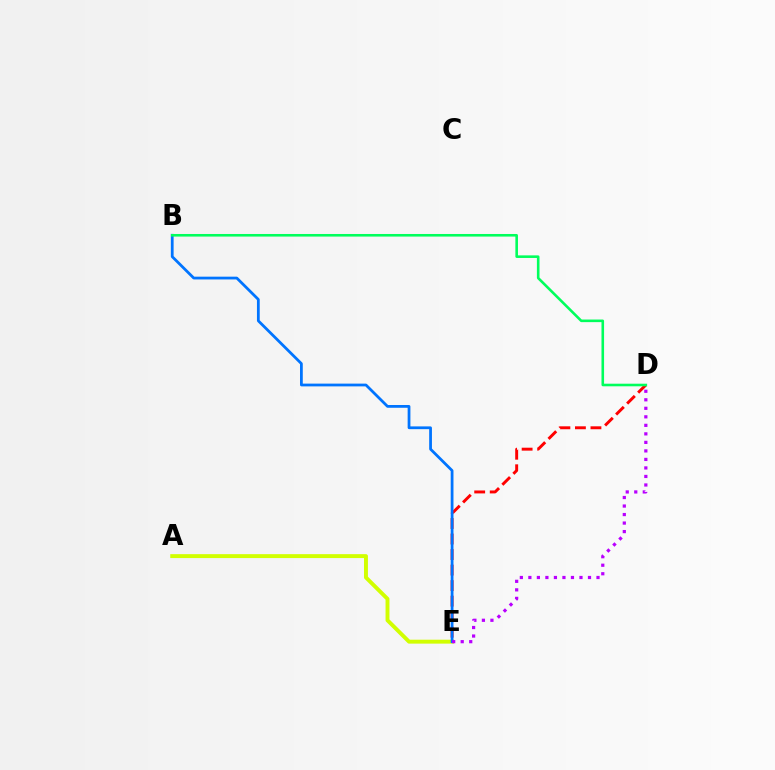{('A', 'E'): [{'color': '#d1ff00', 'line_style': 'solid', 'thickness': 2.82}], ('D', 'E'): [{'color': '#ff0000', 'line_style': 'dashed', 'thickness': 2.11}, {'color': '#b900ff', 'line_style': 'dotted', 'thickness': 2.31}], ('B', 'E'): [{'color': '#0074ff', 'line_style': 'solid', 'thickness': 1.99}], ('B', 'D'): [{'color': '#00ff5c', 'line_style': 'solid', 'thickness': 1.87}]}